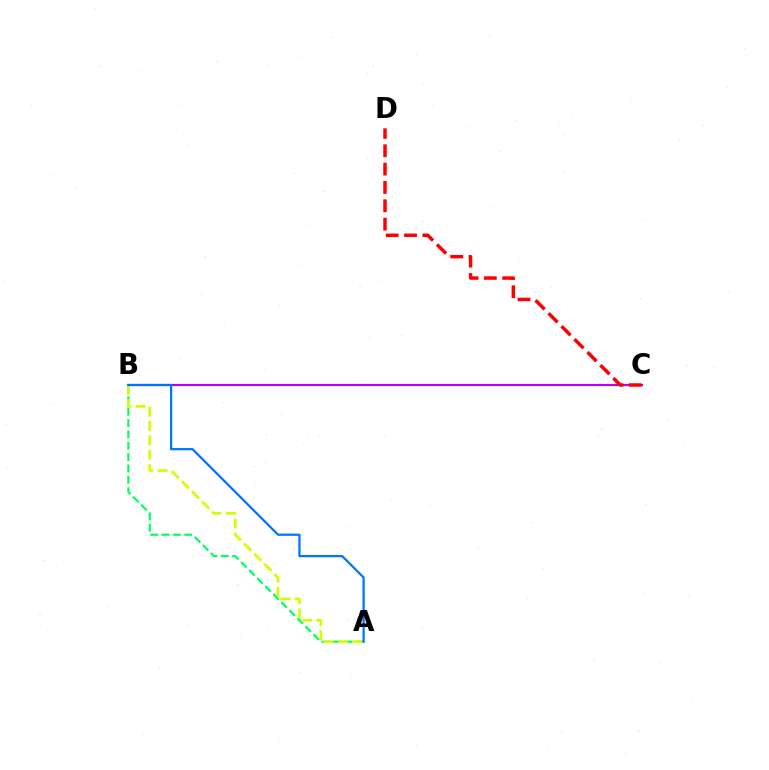{('A', 'B'): [{'color': '#00ff5c', 'line_style': 'dashed', 'thickness': 1.54}, {'color': '#d1ff00', 'line_style': 'dashed', 'thickness': 1.95}, {'color': '#0074ff', 'line_style': 'solid', 'thickness': 1.61}], ('B', 'C'): [{'color': '#b900ff', 'line_style': 'solid', 'thickness': 1.54}], ('C', 'D'): [{'color': '#ff0000', 'line_style': 'dashed', 'thickness': 2.49}]}